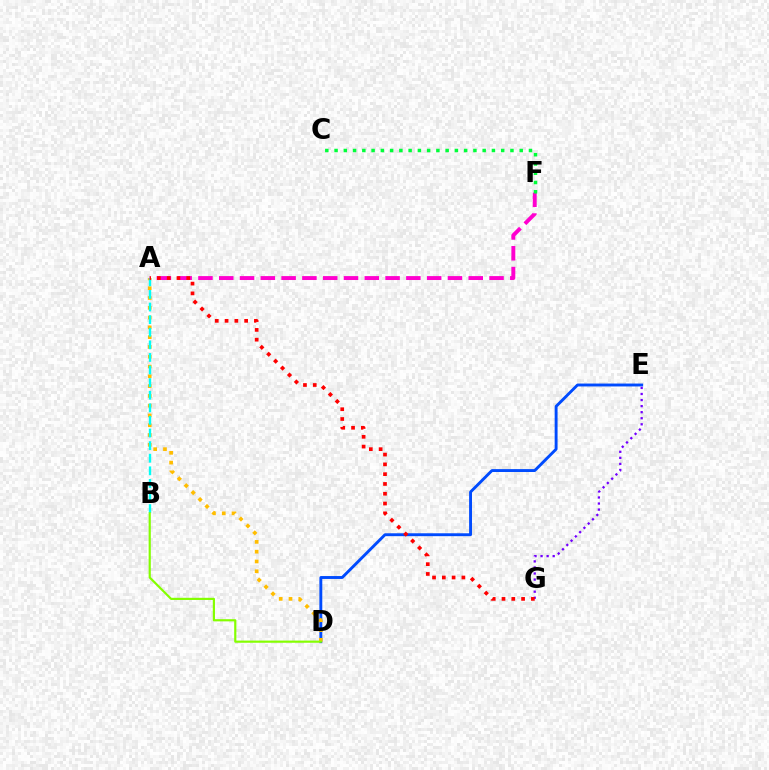{('D', 'E'): [{'color': '#004bff', 'line_style': 'solid', 'thickness': 2.09}], ('A', 'D'): [{'color': '#ffbd00', 'line_style': 'dotted', 'thickness': 2.66}], ('A', 'B'): [{'color': '#00fff6', 'line_style': 'dashed', 'thickness': 1.71}], ('B', 'D'): [{'color': '#84ff00', 'line_style': 'solid', 'thickness': 1.57}], ('E', 'G'): [{'color': '#7200ff', 'line_style': 'dotted', 'thickness': 1.65}], ('A', 'F'): [{'color': '#ff00cf', 'line_style': 'dashed', 'thickness': 2.82}], ('C', 'F'): [{'color': '#00ff39', 'line_style': 'dotted', 'thickness': 2.52}], ('A', 'G'): [{'color': '#ff0000', 'line_style': 'dotted', 'thickness': 2.66}]}